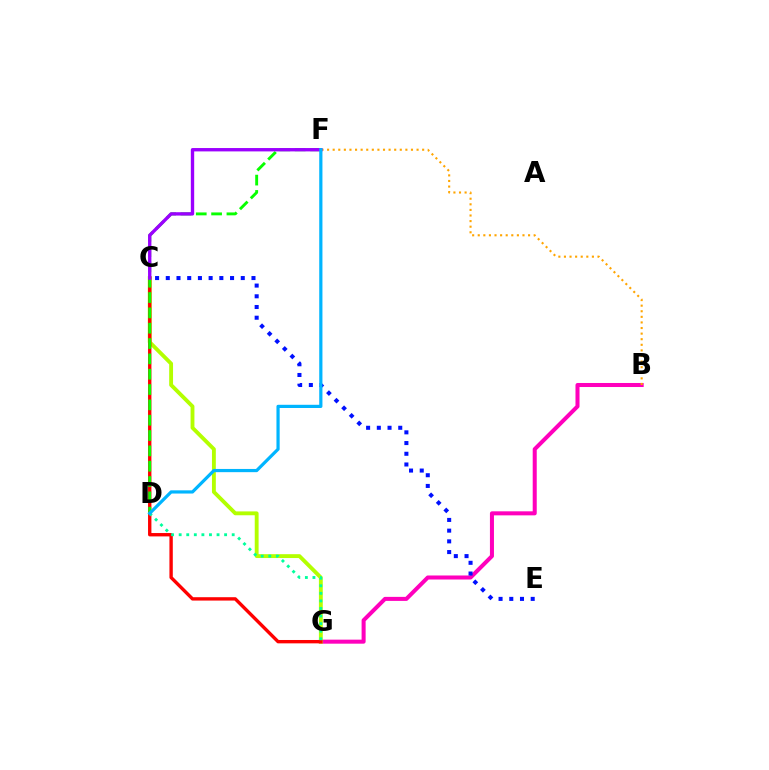{('B', 'G'): [{'color': '#ff00bd', 'line_style': 'solid', 'thickness': 2.9}], ('C', 'G'): [{'color': '#b3ff00', 'line_style': 'solid', 'thickness': 2.78}, {'color': '#ff0000', 'line_style': 'solid', 'thickness': 2.42}], ('C', 'E'): [{'color': '#0010ff', 'line_style': 'dotted', 'thickness': 2.91}], ('B', 'F'): [{'color': '#ffa500', 'line_style': 'dotted', 'thickness': 1.52}], ('D', 'F'): [{'color': '#08ff00', 'line_style': 'dashed', 'thickness': 2.08}, {'color': '#00b5ff', 'line_style': 'solid', 'thickness': 2.31}], ('C', 'F'): [{'color': '#9b00ff', 'line_style': 'solid', 'thickness': 2.42}], ('D', 'G'): [{'color': '#00ff9d', 'line_style': 'dotted', 'thickness': 2.06}]}